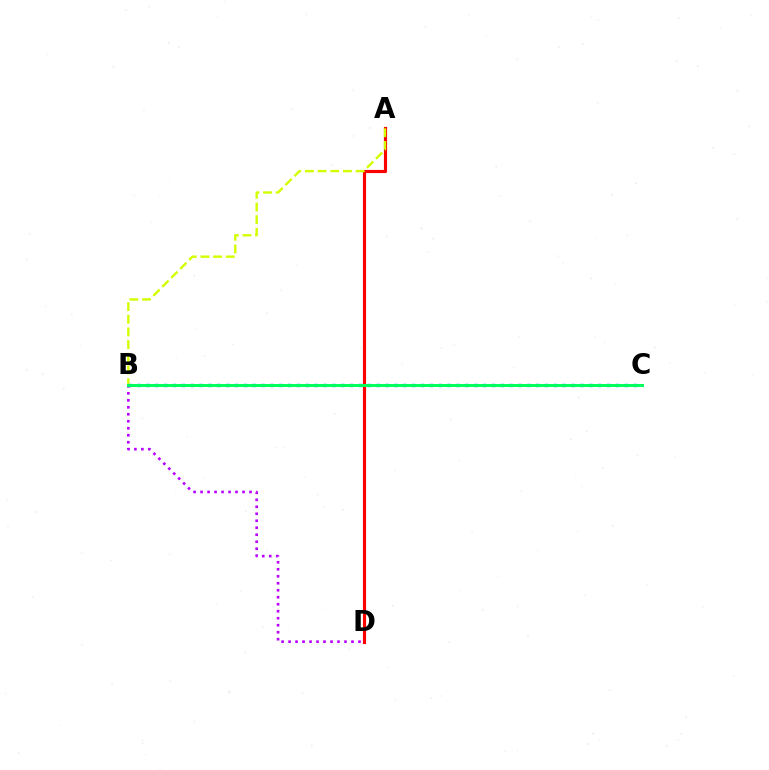{('A', 'D'): [{'color': '#ff0000', 'line_style': 'solid', 'thickness': 2.27}], ('B', 'D'): [{'color': '#b900ff', 'line_style': 'dotted', 'thickness': 1.9}], ('A', 'B'): [{'color': '#d1ff00', 'line_style': 'dashed', 'thickness': 1.72}], ('B', 'C'): [{'color': '#0074ff', 'line_style': 'dotted', 'thickness': 2.41}, {'color': '#00ff5c', 'line_style': 'solid', 'thickness': 2.13}]}